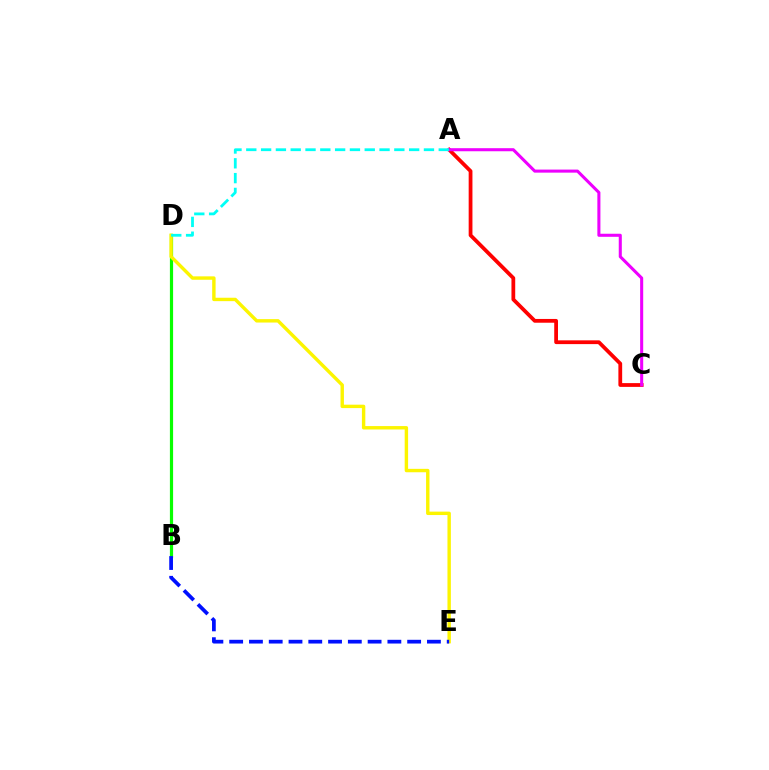{('B', 'D'): [{'color': '#08ff00', 'line_style': 'solid', 'thickness': 2.3}], ('A', 'C'): [{'color': '#ff0000', 'line_style': 'solid', 'thickness': 2.72}, {'color': '#ee00ff', 'line_style': 'solid', 'thickness': 2.2}], ('D', 'E'): [{'color': '#fcf500', 'line_style': 'solid', 'thickness': 2.45}], ('B', 'E'): [{'color': '#0010ff', 'line_style': 'dashed', 'thickness': 2.69}], ('A', 'D'): [{'color': '#00fff6', 'line_style': 'dashed', 'thickness': 2.01}]}